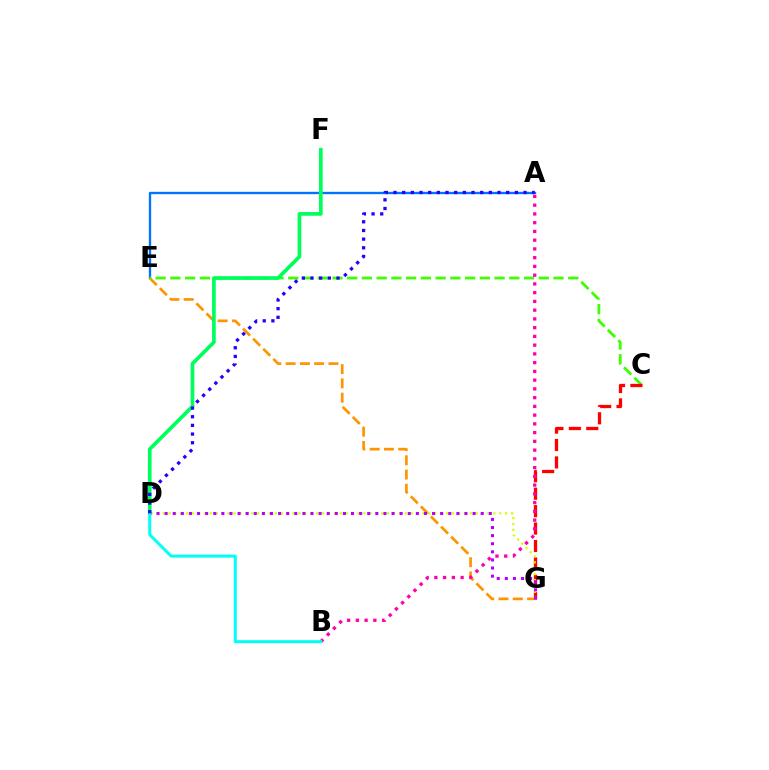{('A', 'E'): [{'color': '#0074ff', 'line_style': 'solid', 'thickness': 1.69}], ('E', 'G'): [{'color': '#ff9400', 'line_style': 'dashed', 'thickness': 1.94}], ('C', 'E'): [{'color': '#3dff00', 'line_style': 'dashed', 'thickness': 2.0}], ('C', 'G'): [{'color': '#ff0000', 'line_style': 'dashed', 'thickness': 2.37}], ('D', 'F'): [{'color': '#00ff5c', 'line_style': 'solid', 'thickness': 2.66}], ('D', 'G'): [{'color': '#d1ff00', 'line_style': 'dotted', 'thickness': 1.61}, {'color': '#b900ff', 'line_style': 'dotted', 'thickness': 2.2}], ('A', 'B'): [{'color': '#ff00ac', 'line_style': 'dotted', 'thickness': 2.38}], ('B', 'D'): [{'color': '#00fff6', 'line_style': 'solid', 'thickness': 2.15}], ('A', 'D'): [{'color': '#2500ff', 'line_style': 'dotted', 'thickness': 2.36}]}